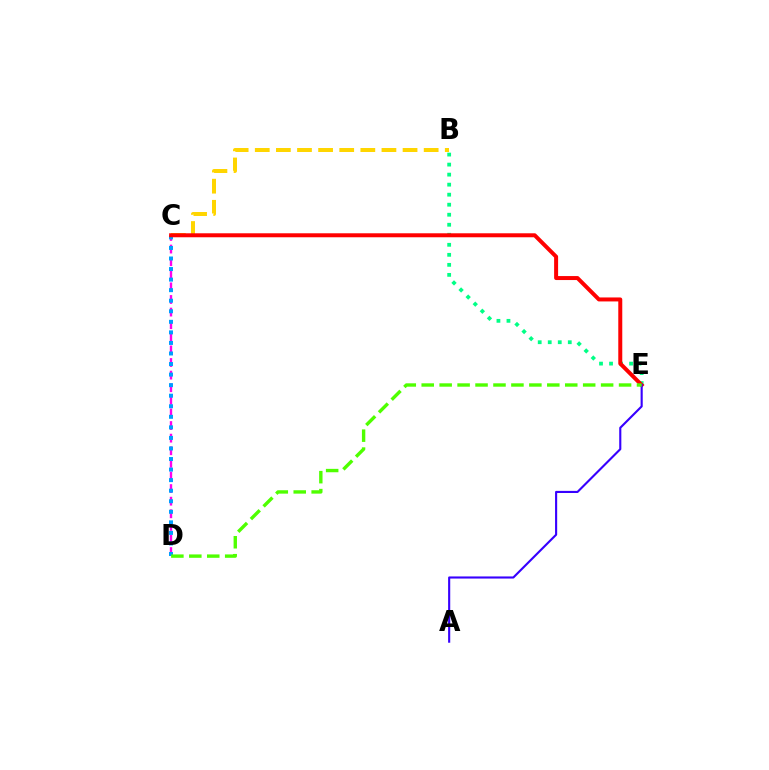{('B', 'C'): [{'color': '#ffd500', 'line_style': 'dashed', 'thickness': 2.87}], ('C', 'D'): [{'color': '#ff00ed', 'line_style': 'dashed', 'thickness': 1.71}, {'color': '#009eff', 'line_style': 'dotted', 'thickness': 2.87}], ('B', 'E'): [{'color': '#00ff86', 'line_style': 'dotted', 'thickness': 2.72}], ('C', 'E'): [{'color': '#ff0000', 'line_style': 'solid', 'thickness': 2.87}], ('A', 'E'): [{'color': '#3700ff', 'line_style': 'solid', 'thickness': 1.53}], ('D', 'E'): [{'color': '#4fff00', 'line_style': 'dashed', 'thickness': 2.44}]}